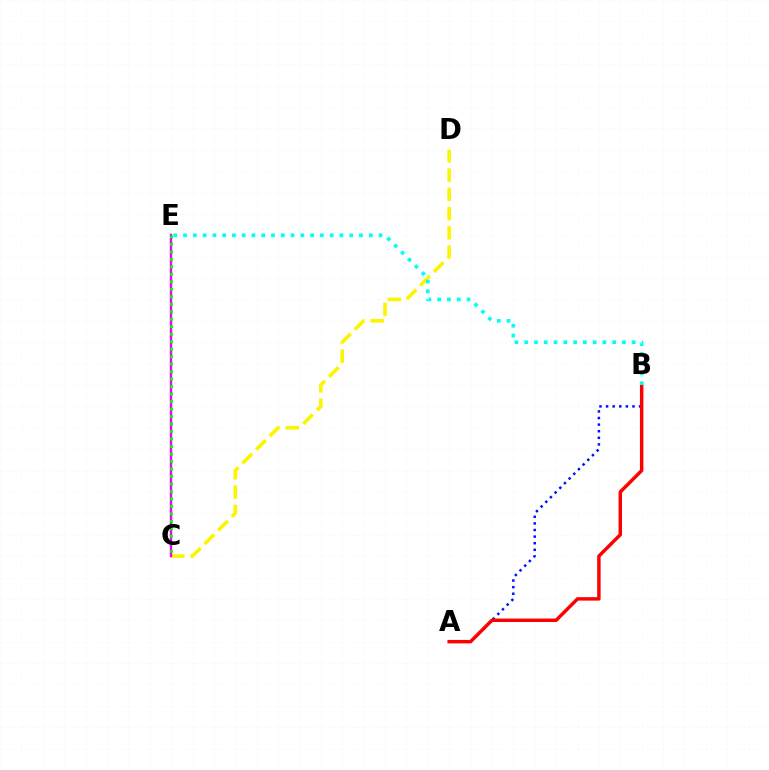{('A', 'B'): [{'color': '#0010ff', 'line_style': 'dotted', 'thickness': 1.79}, {'color': '#ff0000', 'line_style': 'solid', 'thickness': 2.48}], ('C', 'D'): [{'color': '#fcf500', 'line_style': 'dashed', 'thickness': 2.62}], ('C', 'E'): [{'color': '#ee00ff', 'line_style': 'solid', 'thickness': 1.76}, {'color': '#08ff00', 'line_style': 'dotted', 'thickness': 2.03}], ('B', 'E'): [{'color': '#00fff6', 'line_style': 'dotted', 'thickness': 2.66}]}